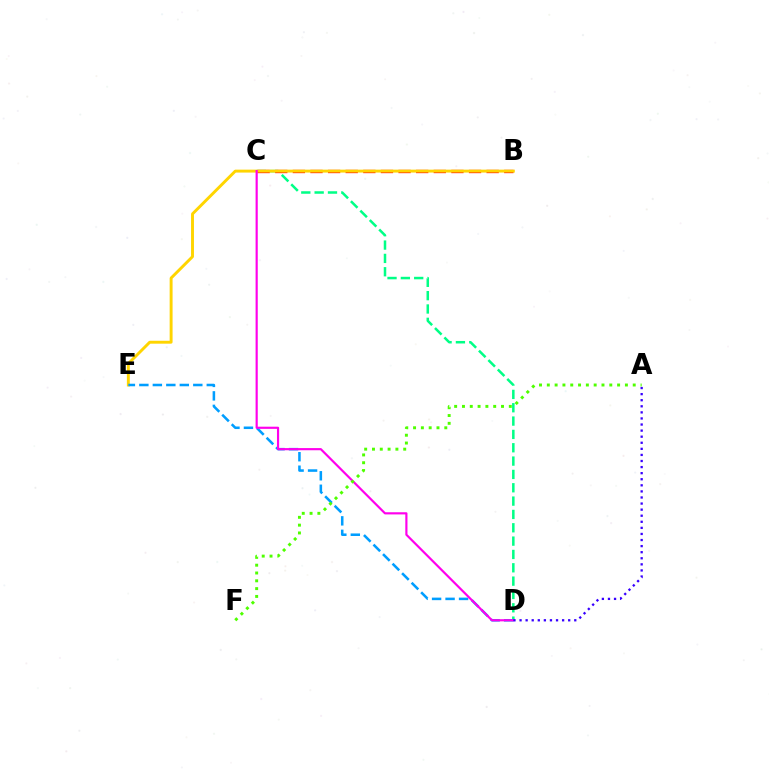{('C', 'D'): [{'color': '#00ff86', 'line_style': 'dashed', 'thickness': 1.81}, {'color': '#ff00ed', 'line_style': 'solid', 'thickness': 1.56}], ('B', 'C'): [{'color': '#ff0000', 'line_style': 'dashed', 'thickness': 2.39}], ('B', 'E'): [{'color': '#ffd500', 'line_style': 'solid', 'thickness': 2.1}], ('D', 'E'): [{'color': '#009eff', 'line_style': 'dashed', 'thickness': 1.83}], ('A', 'F'): [{'color': '#4fff00', 'line_style': 'dotted', 'thickness': 2.12}], ('A', 'D'): [{'color': '#3700ff', 'line_style': 'dotted', 'thickness': 1.65}]}